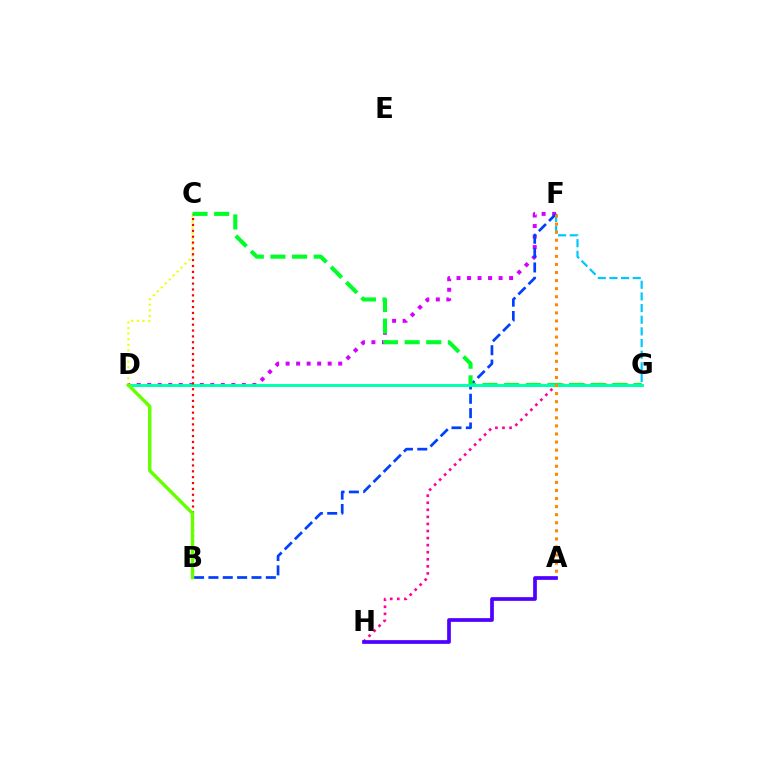{('F', 'G'): [{'color': '#00c7ff', 'line_style': 'dashed', 'thickness': 1.58}], ('C', 'D'): [{'color': '#eeff00', 'line_style': 'dotted', 'thickness': 1.52}], ('G', 'H'): [{'color': '#ff00a0', 'line_style': 'dotted', 'thickness': 1.92}], ('D', 'F'): [{'color': '#d600ff', 'line_style': 'dotted', 'thickness': 2.86}], ('B', 'F'): [{'color': '#003fff', 'line_style': 'dashed', 'thickness': 1.95}], ('C', 'G'): [{'color': '#00ff27', 'line_style': 'dashed', 'thickness': 2.94}], ('D', 'G'): [{'color': '#00ffaf', 'line_style': 'solid', 'thickness': 2.1}], ('B', 'C'): [{'color': '#ff0000', 'line_style': 'dotted', 'thickness': 1.59}], ('A', 'F'): [{'color': '#ff8800', 'line_style': 'dotted', 'thickness': 2.19}], ('B', 'D'): [{'color': '#66ff00', 'line_style': 'solid', 'thickness': 2.45}], ('A', 'H'): [{'color': '#4f00ff', 'line_style': 'solid', 'thickness': 2.67}]}